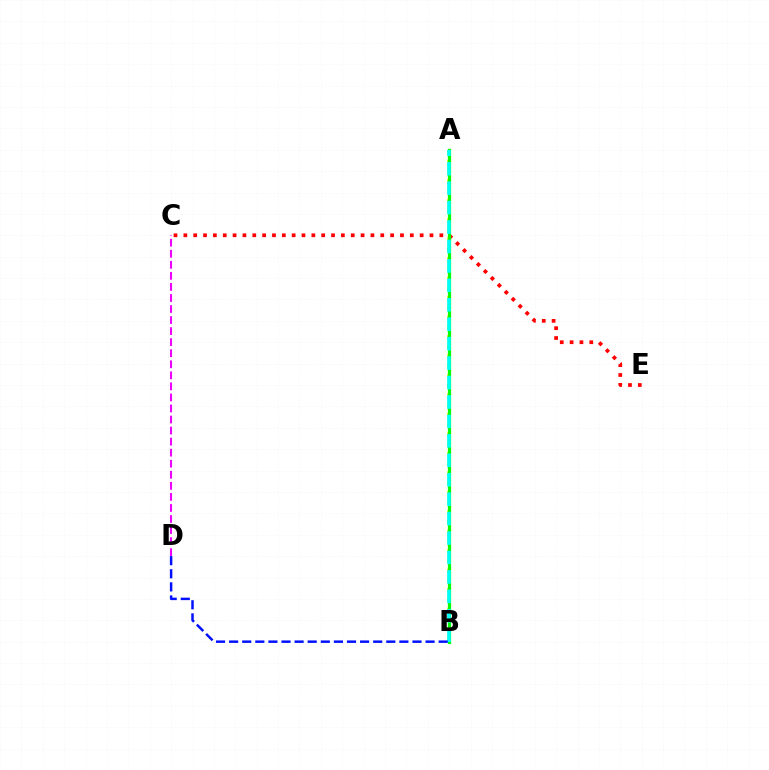{('C', 'E'): [{'color': '#ff0000', 'line_style': 'dotted', 'thickness': 2.68}], ('A', 'B'): [{'color': '#fcf500', 'line_style': 'dotted', 'thickness': 2.65}, {'color': '#08ff00', 'line_style': 'solid', 'thickness': 2.34}, {'color': '#00fff6', 'line_style': 'dashed', 'thickness': 2.64}], ('B', 'D'): [{'color': '#0010ff', 'line_style': 'dashed', 'thickness': 1.78}], ('C', 'D'): [{'color': '#ee00ff', 'line_style': 'dashed', 'thickness': 1.5}]}